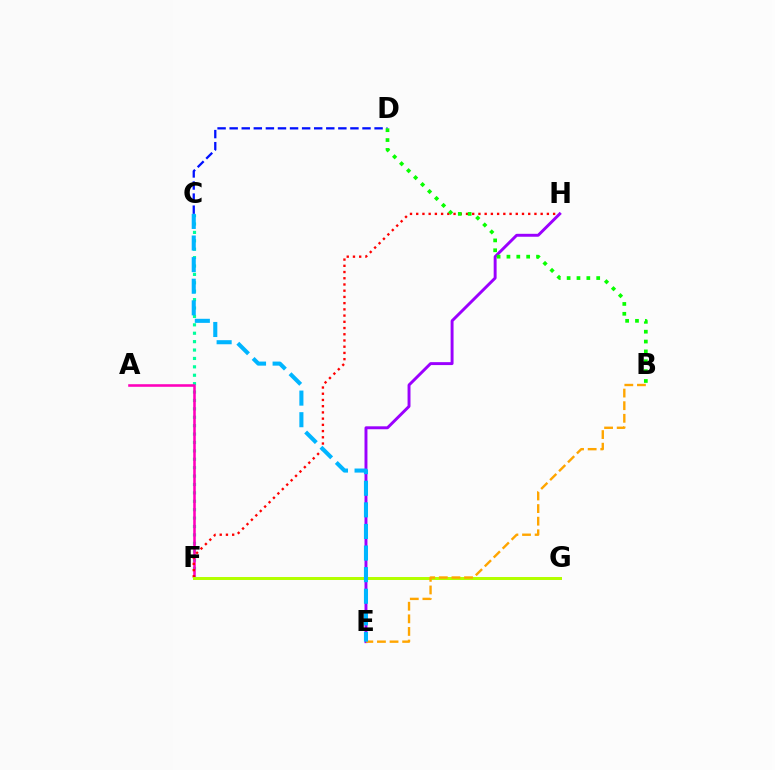{('C', 'F'): [{'color': '#00ff9d', 'line_style': 'dotted', 'thickness': 2.28}], ('A', 'F'): [{'color': '#ff00bd', 'line_style': 'solid', 'thickness': 1.85}], ('F', 'H'): [{'color': '#ff0000', 'line_style': 'dotted', 'thickness': 1.69}], ('E', 'H'): [{'color': '#9b00ff', 'line_style': 'solid', 'thickness': 2.11}], ('F', 'G'): [{'color': '#b3ff00', 'line_style': 'solid', 'thickness': 2.16}], ('C', 'D'): [{'color': '#0010ff', 'line_style': 'dashed', 'thickness': 1.64}], ('B', 'D'): [{'color': '#08ff00', 'line_style': 'dotted', 'thickness': 2.68}], ('B', 'E'): [{'color': '#ffa500', 'line_style': 'dashed', 'thickness': 1.71}], ('C', 'E'): [{'color': '#00b5ff', 'line_style': 'dashed', 'thickness': 2.93}]}